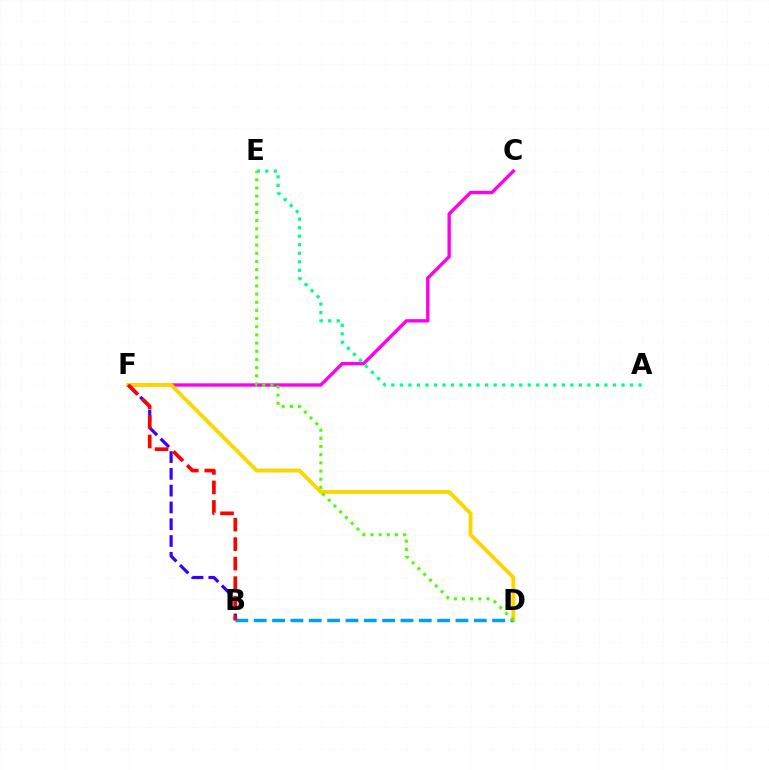{('C', 'F'): [{'color': '#ff00ed', 'line_style': 'solid', 'thickness': 2.42}], ('A', 'E'): [{'color': '#00ff86', 'line_style': 'dotted', 'thickness': 2.32}], ('D', 'F'): [{'color': '#ffd500', 'line_style': 'solid', 'thickness': 2.81}], ('B', 'D'): [{'color': '#009eff', 'line_style': 'dashed', 'thickness': 2.49}], ('B', 'F'): [{'color': '#3700ff', 'line_style': 'dashed', 'thickness': 2.28}, {'color': '#ff0000', 'line_style': 'dashed', 'thickness': 2.65}], ('D', 'E'): [{'color': '#4fff00', 'line_style': 'dotted', 'thickness': 2.22}]}